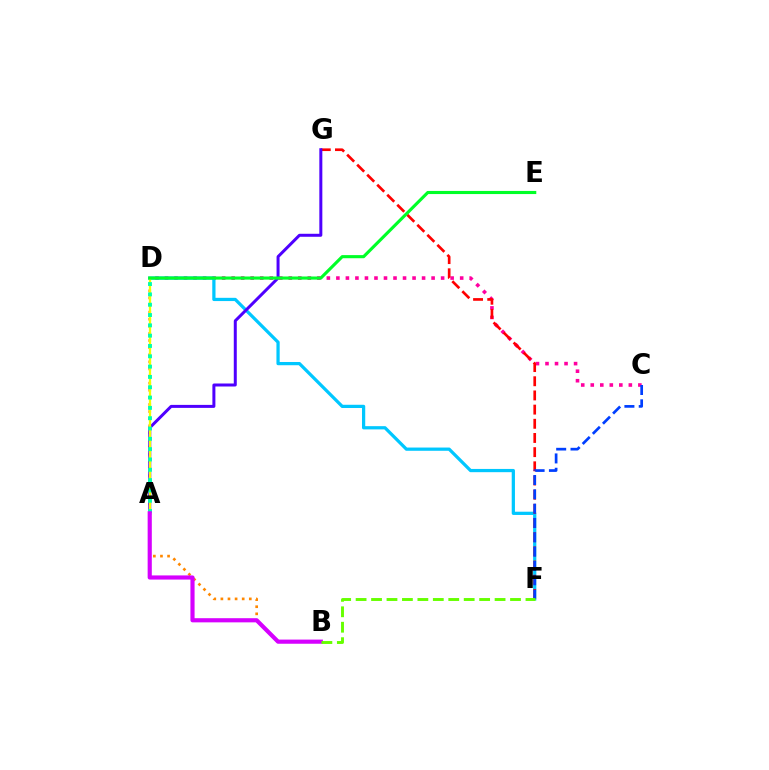{('C', 'D'): [{'color': '#ff00a0', 'line_style': 'dotted', 'thickness': 2.59}], ('D', 'F'): [{'color': '#00c7ff', 'line_style': 'solid', 'thickness': 2.33}], ('B', 'D'): [{'color': '#ff8800', 'line_style': 'dotted', 'thickness': 1.93}], ('F', 'G'): [{'color': '#ff0000', 'line_style': 'dashed', 'thickness': 1.93}], ('C', 'F'): [{'color': '#003fff', 'line_style': 'dashed', 'thickness': 1.95}], ('A', 'G'): [{'color': '#4f00ff', 'line_style': 'solid', 'thickness': 2.16}], ('A', 'D'): [{'color': '#eeff00', 'line_style': 'solid', 'thickness': 1.63}, {'color': '#00ffaf', 'line_style': 'dotted', 'thickness': 2.8}], ('D', 'E'): [{'color': '#00ff27', 'line_style': 'solid', 'thickness': 2.25}], ('A', 'B'): [{'color': '#d600ff', 'line_style': 'solid', 'thickness': 2.99}], ('B', 'F'): [{'color': '#66ff00', 'line_style': 'dashed', 'thickness': 2.1}]}